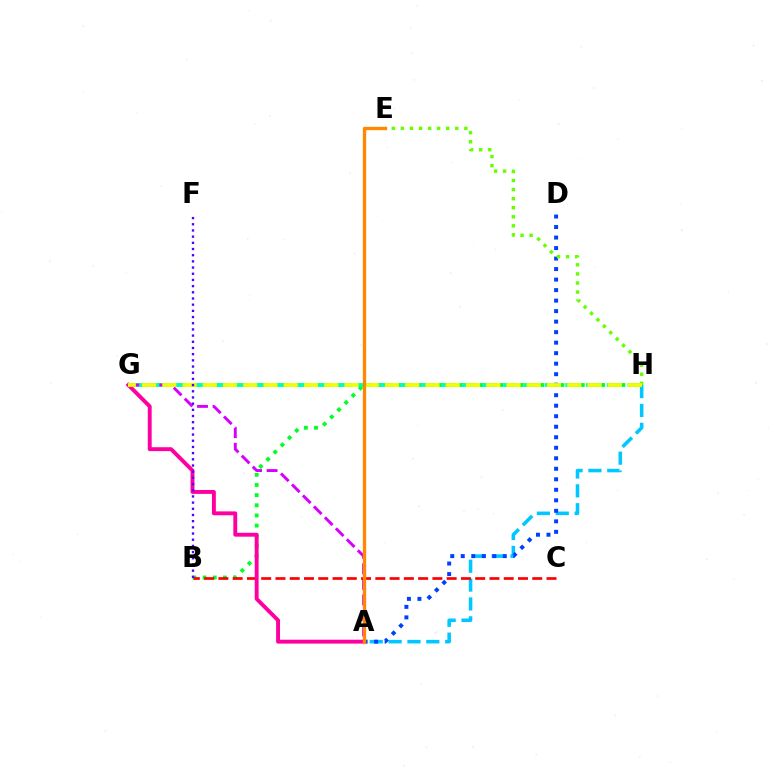{('A', 'H'): [{'color': '#00c7ff', 'line_style': 'dashed', 'thickness': 2.56}], ('B', 'H'): [{'color': '#00ff27', 'line_style': 'dotted', 'thickness': 2.76}], ('G', 'H'): [{'color': '#00ffaf', 'line_style': 'dashed', 'thickness': 2.82}, {'color': '#eeff00', 'line_style': 'dashed', 'thickness': 2.75}], ('A', 'D'): [{'color': '#003fff', 'line_style': 'dotted', 'thickness': 2.86}], ('A', 'G'): [{'color': '#d600ff', 'line_style': 'dashed', 'thickness': 2.11}, {'color': '#ff00a0', 'line_style': 'solid', 'thickness': 2.81}], ('B', 'C'): [{'color': '#ff0000', 'line_style': 'dashed', 'thickness': 1.94}], ('E', 'H'): [{'color': '#66ff00', 'line_style': 'dotted', 'thickness': 2.46}], ('B', 'F'): [{'color': '#4f00ff', 'line_style': 'dotted', 'thickness': 1.68}], ('A', 'E'): [{'color': '#ff8800', 'line_style': 'solid', 'thickness': 2.39}]}